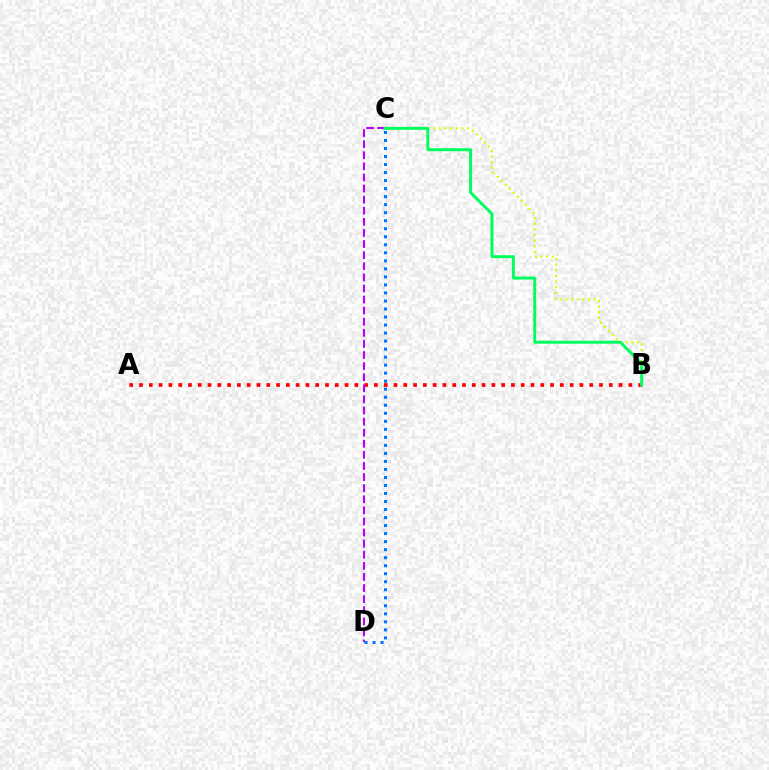{('A', 'B'): [{'color': '#ff0000', 'line_style': 'dotted', 'thickness': 2.66}], ('B', 'C'): [{'color': '#d1ff00', 'line_style': 'dotted', 'thickness': 1.54}, {'color': '#00ff5c', 'line_style': 'solid', 'thickness': 2.12}], ('C', 'D'): [{'color': '#b900ff', 'line_style': 'dashed', 'thickness': 1.51}, {'color': '#0074ff', 'line_style': 'dotted', 'thickness': 2.18}]}